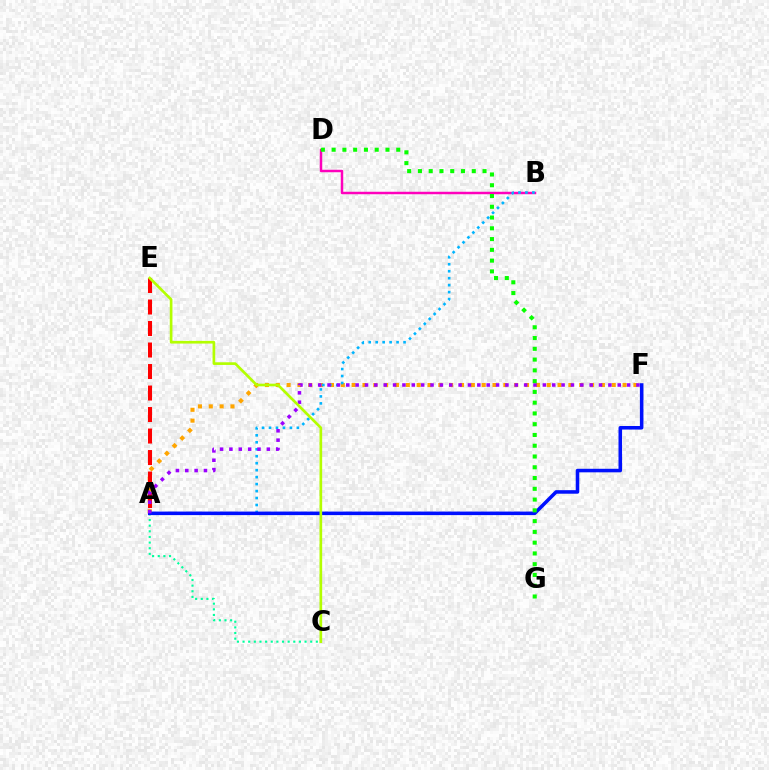{('B', 'D'): [{'color': '#ff00bd', 'line_style': 'solid', 'thickness': 1.78}], ('A', 'F'): [{'color': '#ffa500', 'line_style': 'dotted', 'thickness': 2.94}, {'color': '#0010ff', 'line_style': 'solid', 'thickness': 2.55}, {'color': '#9b00ff', 'line_style': 'dotted', 'thickness': 2.54}], ('A', 'E'): [{'color': '#ff0000', 'line_style': 'dashed', 'thickness': 2.92}], ('A', 'B'): [{'color': '#00b5ff', 'line_style': 'dotted', 'thickness': 1.89}], ('A', 'C'): [{'color': '#00ff9d', 'line_style': 'dotted', 'thickness': 1.53}], ('C', 'E'): [{'color': '#b3ff00', 'line_style': 'solid', 'thickness': 1.92}], ('D', 'G'): [{'color': '#08ff00', 'line_style': 'dotted', 'thickness': 2.93}]}